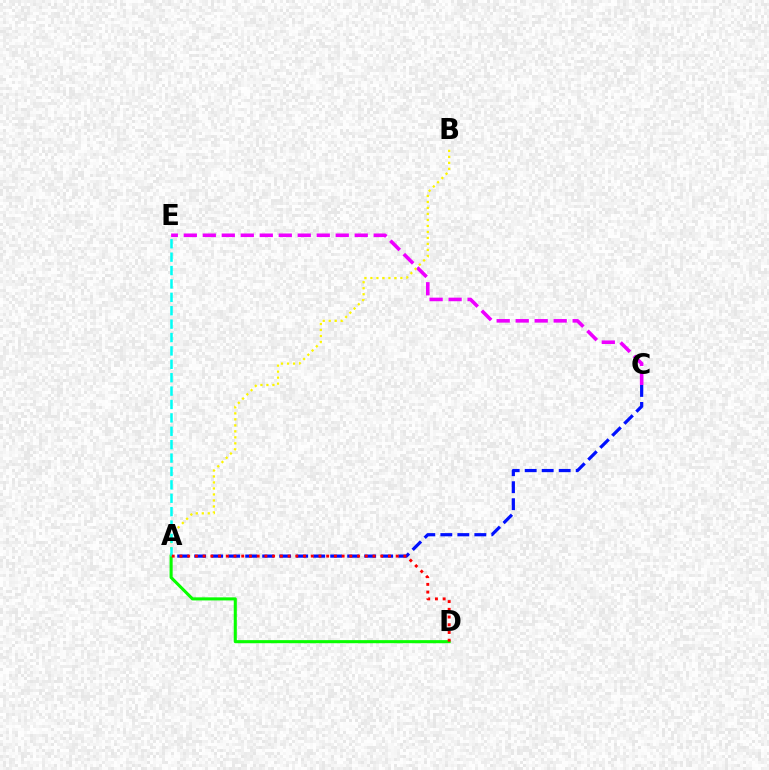{('C', 'E'): [{'color': '#ee00ff', 'line_style': 'dashed', 'thickness': 2.58}], ('A', 'B'): [{'color': '#fcf500', 'line_style': 'dotted', 'thickness': 1.63}], ('A', 'C'): [{'color': '#0010ff', 'line_style': 'dashed', 'thickness': 2.31}], ('A', 'D'): [{'color': '#08ff00', 'line_style': 'solid', 'thickness': 2.21}, {'color': '#ff0000', 'line_style': 'dotted', 'thickness': 2.1}], ('A', 'E'): [{'color': '#00fff6', 'line_style': 'dashed', 'thickness': 1.82}]}